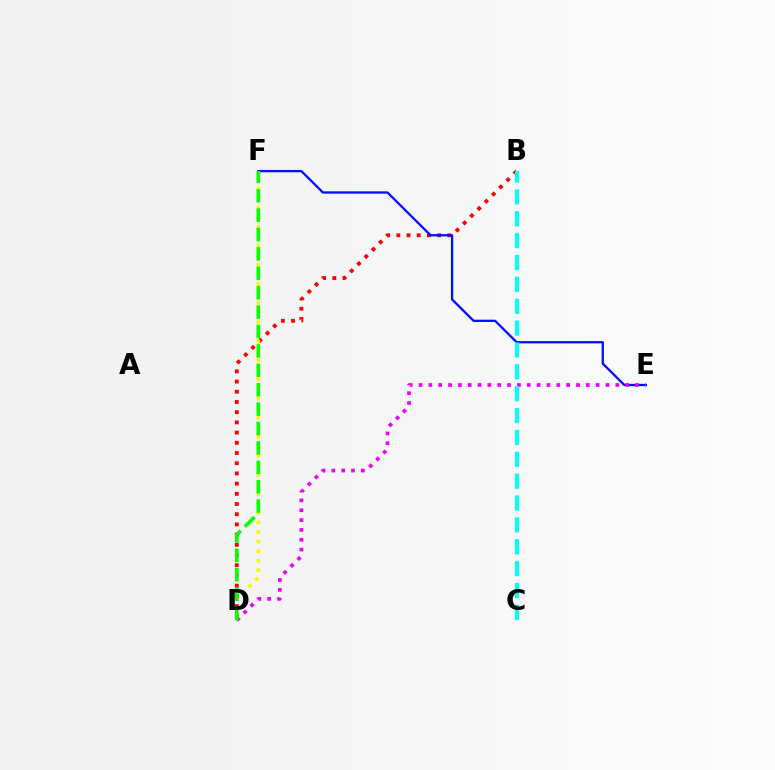{('B', 'D'): [{'color': '#ff0000', 'line_style': 'dotted', 'thickness': 2.77}], ('E', 'F'): [{'color': '#0010ff', 'line_style': 'solid', 'thickness': 1.65}], ('D', 'F'): [{'color': '#fcf500', 'line_style': 'dotted', 'thickness': 2.59}, {'color': '#08ff00', 'line_style': 'dashed', 'thickness': 2.63}], ('D', 'E'): [{'color': '#ee00ff', 'line_style': 'dotted', 'thickness': 2.67}], ('B', 'C'): [{'color': '#00fff6', 'line_style': 'dashed', 'thickness': 2.97}]}